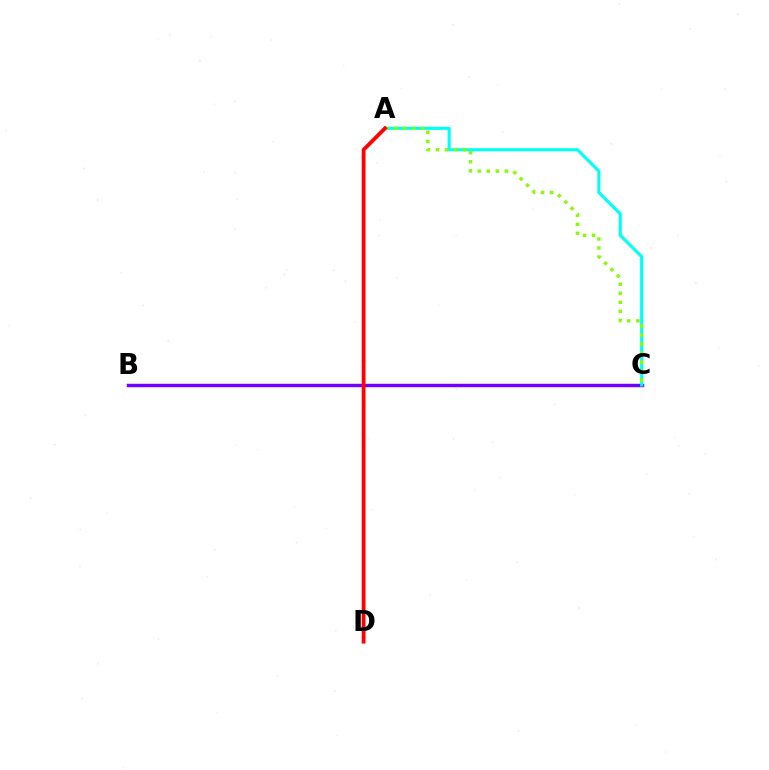{('B', 'C'): [{'color': '#7200ff', 'line_style': 'solid', 'thickness': 2.48}], ('A', 'C'): [{'color': '#00fff6', 'line_style': 'solid', 'thickness': 2.23}, {'color': '#84ff00', 'line_style': 'dotted', 'thickness': 2.45}], ('A', 'D'): [{'color': '#ff0000', 'line_style': 'solid', 'thickness': 2.73}]}